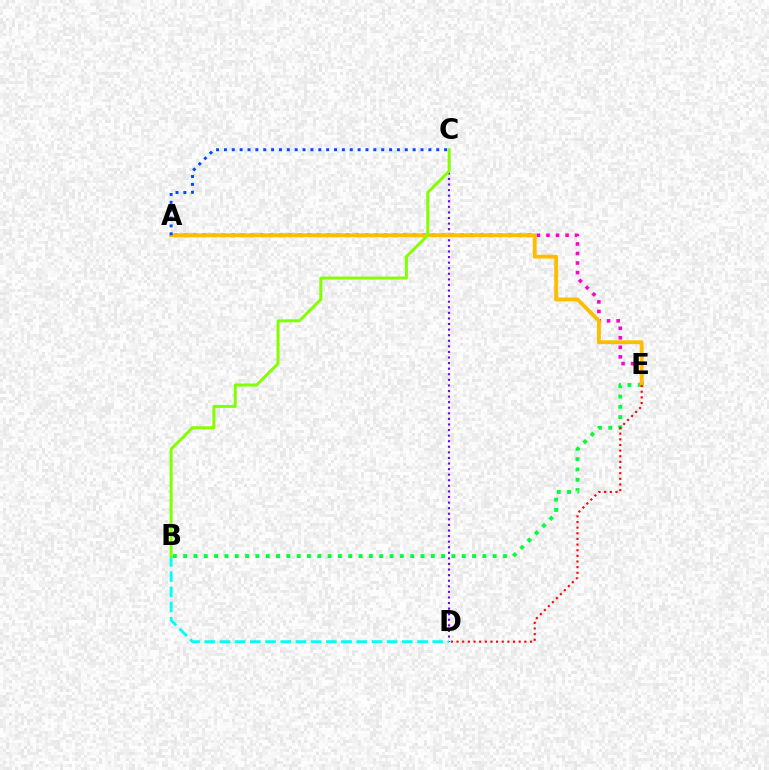{('B', 'E'): [{'color': '#00ff39', 'line_style': 'dotted', 'thickness': 2.8}], ('A', 'E'): [{'color': '#ff00cf', 'line_style': 'dotted', 'thickness': 2.59}, {'color': '#ffbd00', 'line_style': 'solid', 'thickness': 2.79}], ('C', 'D'): [{'color': '#7200ff', 'line_style': 'dotted', 'thickness': 1.52}], ('B', 'D'): [{'color': '#00fff6', 'line_style': 'dashed', 'thickness': 2.06}], ('B', 'C'): [{'color': '#84ff00', 'line_style': 'solid', 'thickness': 2.14}], ('D', 'E'): [{'color': '#ff0000', 'line_style': 'dotted', 'thickness': 1.53}], ('A', 'C'): [{'color': '#004bff', 'line_style': 'dotted', 'thickness': 2.14}]}